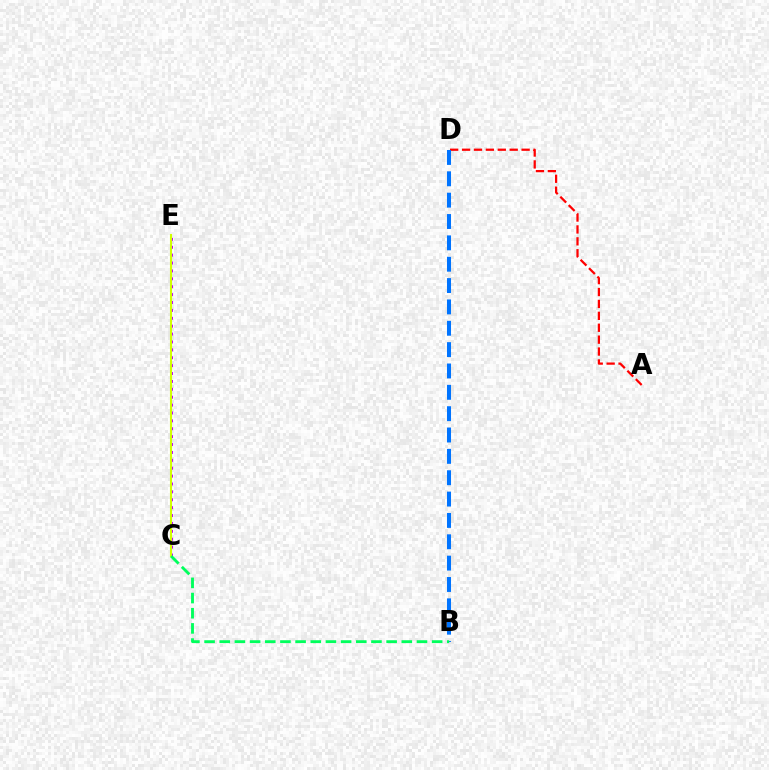{('A', 'D'): [{'color': '#ff0000', 'line_style': 'dashed', 'thickness': 1.62}], ('C', 'E'): [{'color': '#b900ff', 'line_style': 'dotted', 'thickness': 2.14}, {'color': '#d1ff00', 'line_style': 'solid', 'thickness': 1.5}], ('B', 'D'): [{'color': '#0074ff', 'line_style': 'dashed', 'thickness': 2.9}], ('B', 'C'): [{'color': '#00ff5c', 'line_style': 'dashed', 'thickness': 2.06}]}